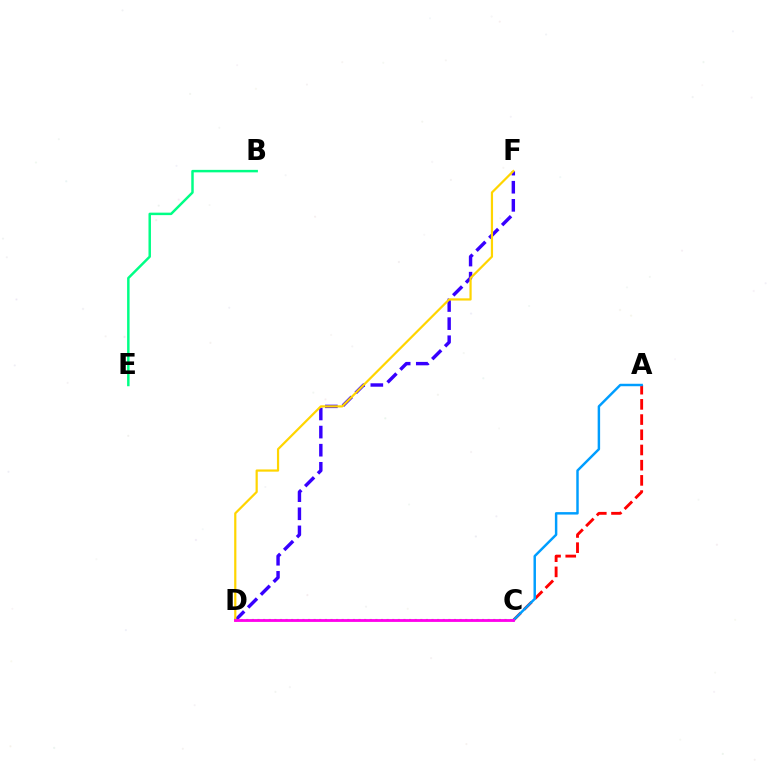{('D', 'F'): [{'color': '#3700ff', 'line_style': 'dashed', 'thickness': 2.46}, {'color': '#ffd500', 'line_style': 'solid', 'thickness': 1.59}], ('C', 'D'): [{'color': '#4fff00', 'line_style': 'dotted', 'thickness': 1.53}, {'color': '#ff00ed', 'line_style': 'solid', 'thickness': 2.03}], ('B', 'E'): [{'color': '#00ff86', 'line_style': 'solid', 'thickness': 1.78}], ('A', 'C'): [{'color': '#ff0000', 'line_style': 'dashed', 'thickness': 2.07}, {'color': '#009eff', 'line_style': 'solid', 'thickness': 1.77}]}